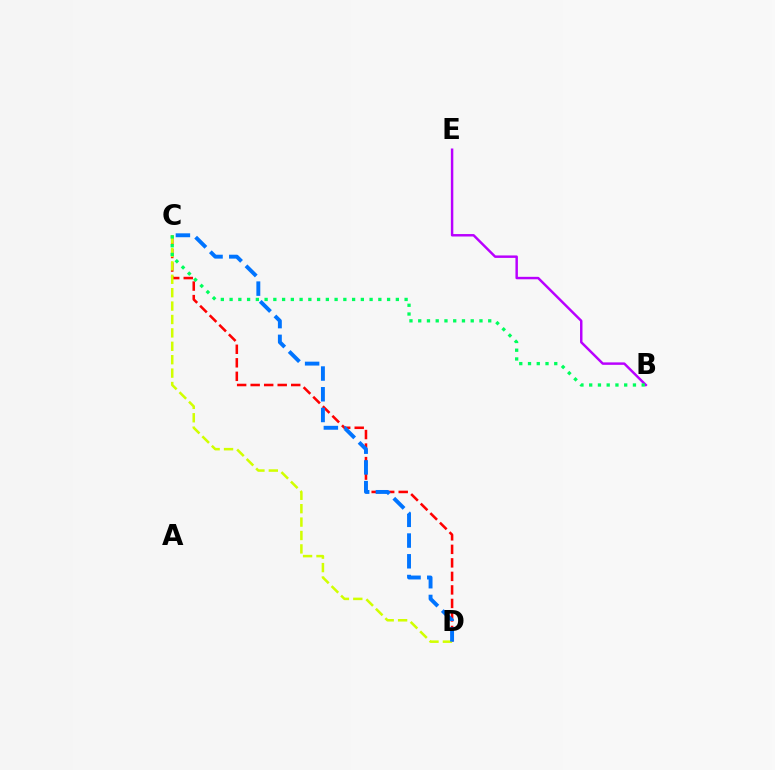{('C', 'D'): [{'color': '#ff0000', 'line_style': 'dashed', 'thickness': 1.84}, {'color': '#d1ff00', 'line_style': 'dashed', 'thickness': 1.82}, {'color': '#0074ff', 'line_style': 'dashed', 'thickness': 2.82}], ('B', 'E'): [{'color': '#b900ff', 'line_style': 'solid', 'thickness': 1.77}], ('B', 'C'): [{'color': '#00ff5c', 'line_style': 'dotted', 'thickness': 2.38}]}